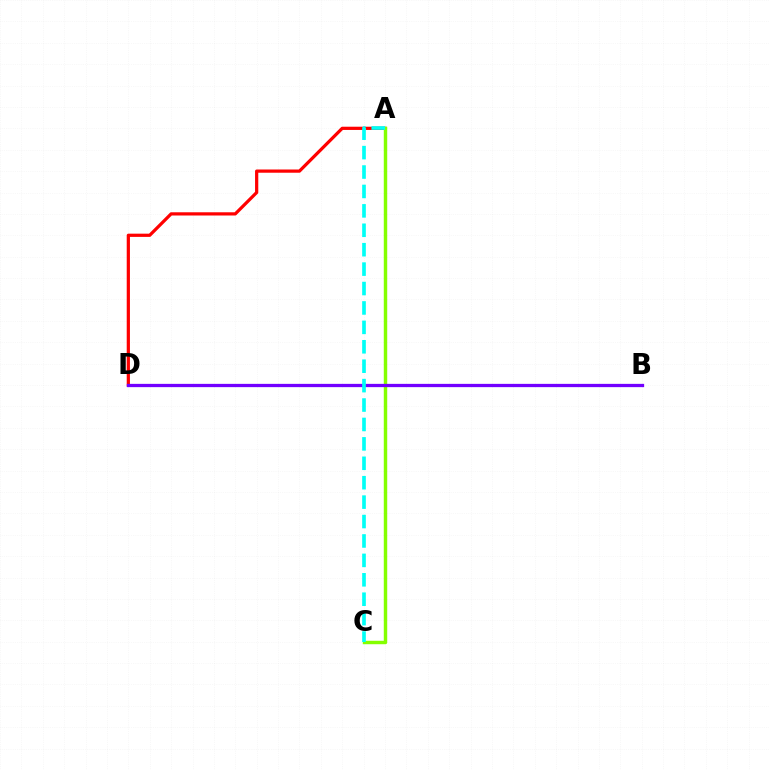{('A', 'D'): [{'color': '#ff0000', 'line_style': 'solid', 'thickness': 2.32}], ('A', 'C'): [{'color': '#84ff00', 'line_style': 'solid', 'thickness': 2.47}, {'color': '#00fff6', 'line_style': 'dashed', 'thickness': 2.64}], ('B', 'D'): [{'color': '#7200ff', 'line_style': 'solid', 'thickness': 2.36}]}